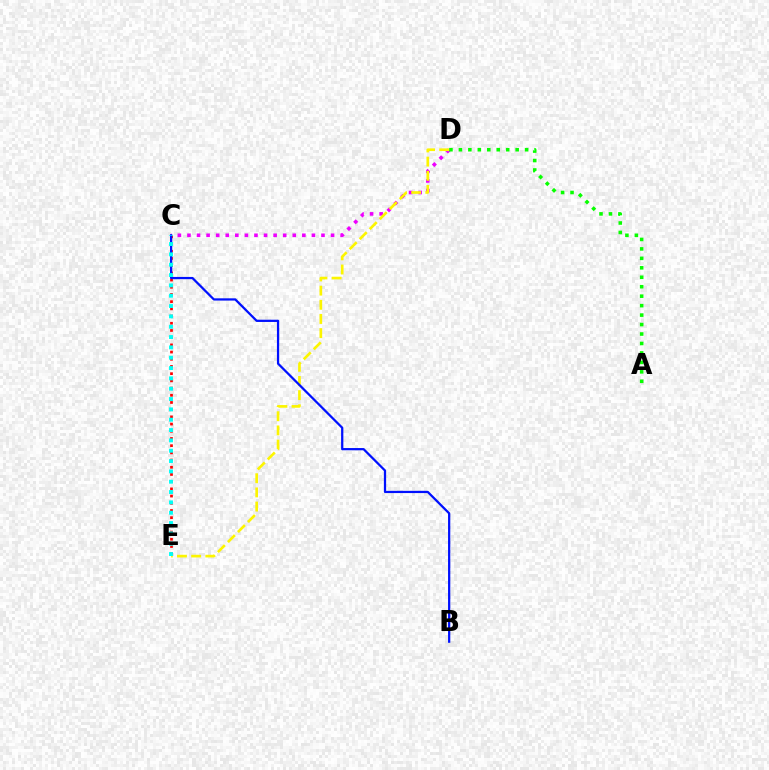{('C', 'E'): [{'color': '#ff0000', 'line_style': 'dotted', 'thickness': 1.96}, {'color': '#00fff6', 'line_style': 'dotted', 'thickness': 2.81}], ('C', 'D'): [{'color': '#ee00ff', 'line_style': 'dotted', 'thickness': 2.6}], ('D', 'E'): [{'color': '#fcf500', 'line_style': 'dashed', 'thickness': 1.92}], ('A', 'D'): [{'color': '#08ff00', 'line_style': 'dotted', 'thickness': 2.57}], ('B', 'C'): [{'color': '#0010ff', 'line_style': 'solid', 'thickness': 1.62}]}